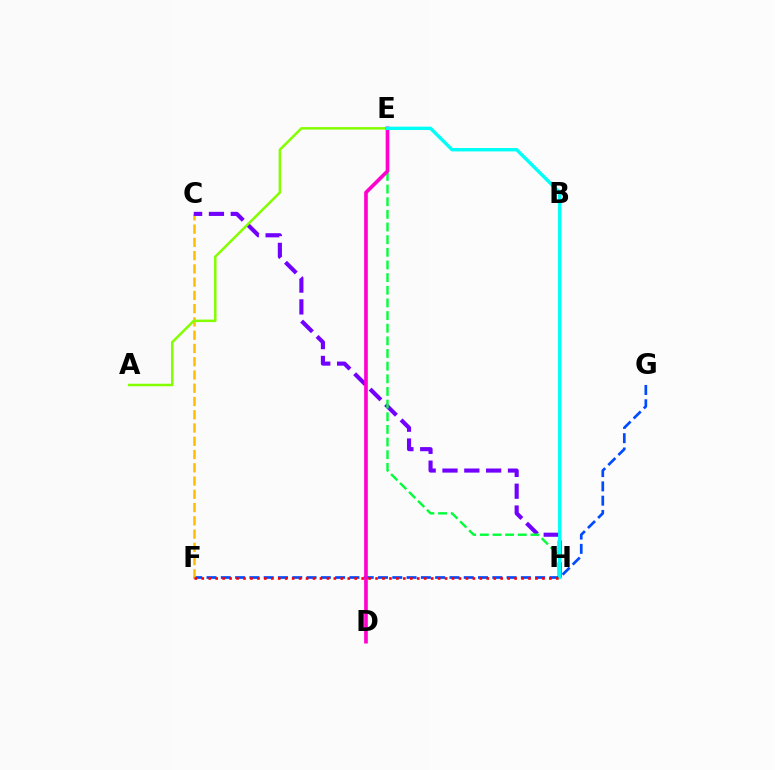{('F', 'G'): [{'color': '#004bff', 'line_style': 'dashed', 'thickness': 1.94}], ('C', 'F'): [{'color': '#ffbd00', 'line_style': 'dashed', 'thickness': 1.8}], ('C', 'H'): [{'color': '#7200ff', 'line_style': 'dashed', 'thickness': 2.97}], ('E', 'H'): [{'color': '#00ff39', 'line_style': 'dashed', 'thickness': 1.72}, {'color': '#00fff6', 'line_style': 'solid', 'thickness': 2.43}], ('A', 'E'): [{'color': '#84ff00', 'line_style': 'solid', 'thickness': 1.8}], ('D', 'E'): [{'color': '#ff00cf', 'line_style': 'solid', 'thickness': 2.63}], ('F', 'H'): [{'color': '#ff0000', 'line_style': 'dotted', 'thickness': 1.89}]}